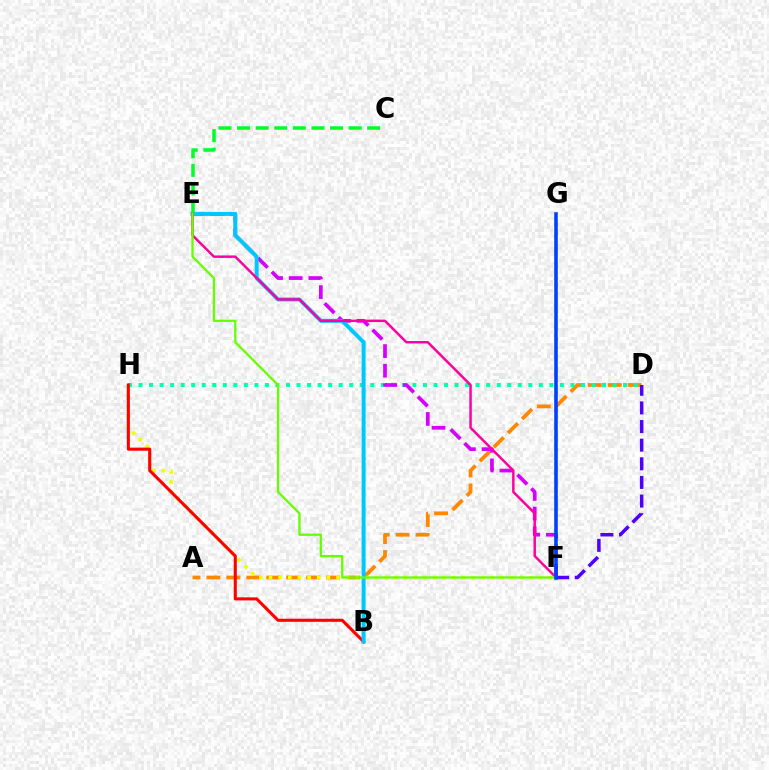{('A', 'D'): [{'color': '#ff8800', 'line_style': 'dashed', 'thickness': 2.71}], ('F', 'H'): [{'color': '#eeff00', 'line_style': 'dotted', 'thickness': 2.62}], ('D', 'H'): [{'color': '#00ffaf', 'line_style': 'dotted', 'thickness': 2.86}], ('E', 'F'): [{'color': '#d600ff', 'line_style': 'dashed', 'thickness': 2.66}, {'color': '#ff00a0', 'line_style': 'solid', 'thickness': 1.78}, {'color': '#66ff00', 'line_style': 'solid', 'thickness': 1.64}], ('B', 'H'): [{'color': '#ff0000', 'line_style': 'solid', 'thickness': 2.22}], ('B', 'E'): [{'color': '#00c7ff', 'line_style': 'solid', 'thickness': 2.87}], ('C', 'E'): [{'color': '#00ff27', 'line_style': 'dashed', 'thickness': 2.52}], ('D', 'F'): [{'color': '#4f00ff', 'line_style': 'dashed', 'thickness': 2.53}], ('F', 'G'): [{'color': '#003fff', 'line_style': 'solid', 'thickness': 2.57}]}